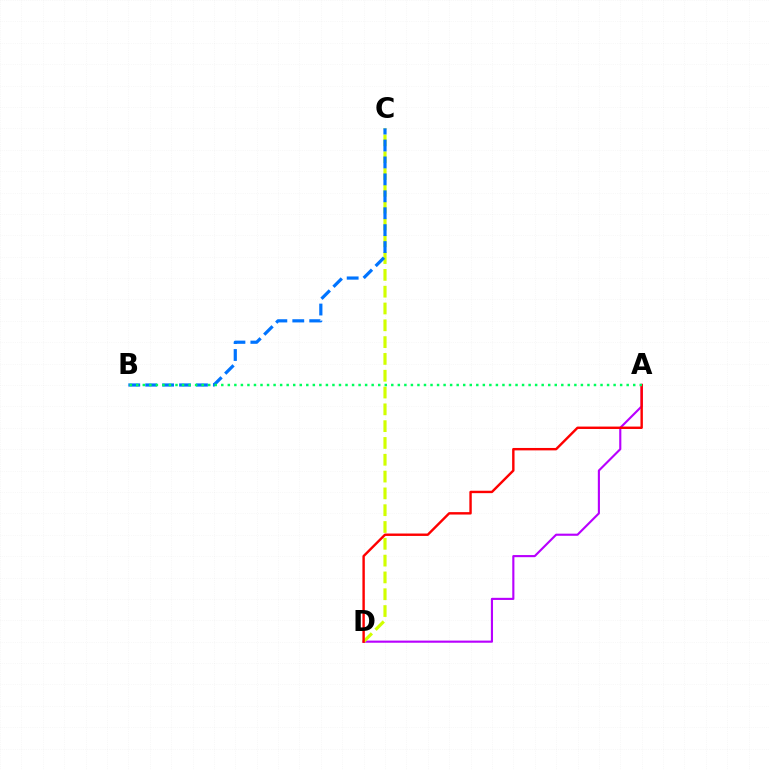{('A', 'D'): [{'color': '#b900ff', 'line_style': 'solid', 'thickness': 1.53}, {'color': '#ff0000', 'line_style': 'solid', 'thickness': 1.74}], ('C', 'D'): [{'color': '#d1ff00', 'line_style': 'dashed', 'thickness': 2.28}], ('B', 'C'): [{'color': '#0074ff', 'line_style': 'dashed', 'thickness': 2.3}], ('A', 'B'): [{'color': '#00ff5c', 'line_style': 'dotted', 'thickness': 1.78}]}